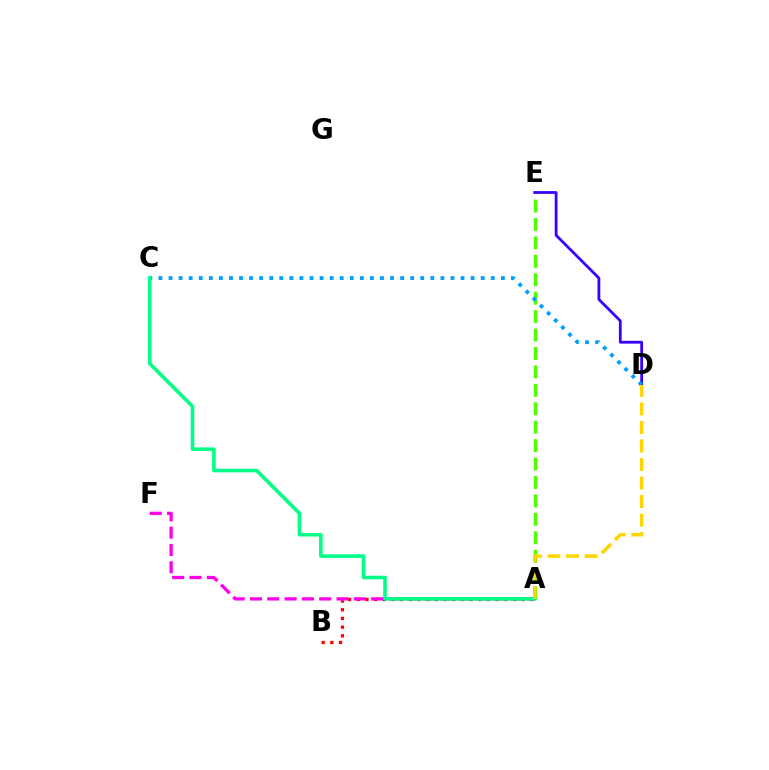{('A', 'E'): [{'color': '#4fff00', 'line_style': 'dashed', 'thickness': 2.5}], ('D', 'E'): [{'color': '#3700ff', 'line_style': 'solid', 'thickness': 2.01}], ('A', 'B'): [{'color': '#ff0000', 'line_style': 'dotted', 'thickness': 2.36}], ('A', 'F'): [{'color': '#ff00ed', 'line_style': 'dashed', 'thickness': 2.35}], ('C', 'D'): [{'color': '#009eff', 'line_style': 'dotted', 'thickness': 2.74}], ('A', 'C'): [{'color': '#00ff86', 'line_style': 'solid', 'thickness': 2.57}], ('A', 'D'): [{'color': '#ffd500', 'line_style': 'dashed', 'thickness': 2.52}]}